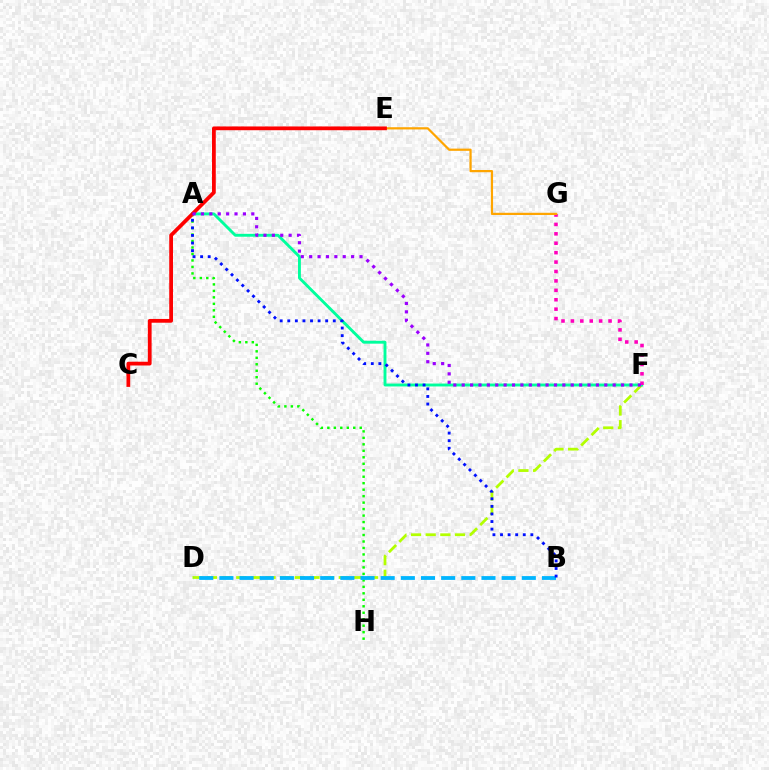{('D', 'F'): [{'color': '#b3ff00', 'line_style': 'dashed', 'thickness': 1.99}], ('A', 'H'): [{'color': '#08ff00', 'line_style': 'dotted', 'thickness': 1.76}], ('A', 'F'): [{'color': '#00ff9d', 'line_style': 'solid', 'thickness': 2.08}, {'color': '#9b00ff', 'line_style': 'dotted', 'thickness': 2.28}], ('B', 'D'): [{'color': '#00b5ff', 'line_style': 'dashed', 'thickness': 2.74}], ('F', 'G'): [{'color': '#ff00bd', 'line_style': 'dotted', 'thickness': 2.56}], ('E', 'G'): [{'color': '#ffa500', 'line_style': 'solid', 'thickness': 1.6}], ('C', 'E'): [{'color': '#ff0000', 'line_style': 'solid', 'thickness': 2.71}], ('A', 'B'): [{'color': '#0010ff', 'line_style': 'dotted', 'thickness': 2.06}]}